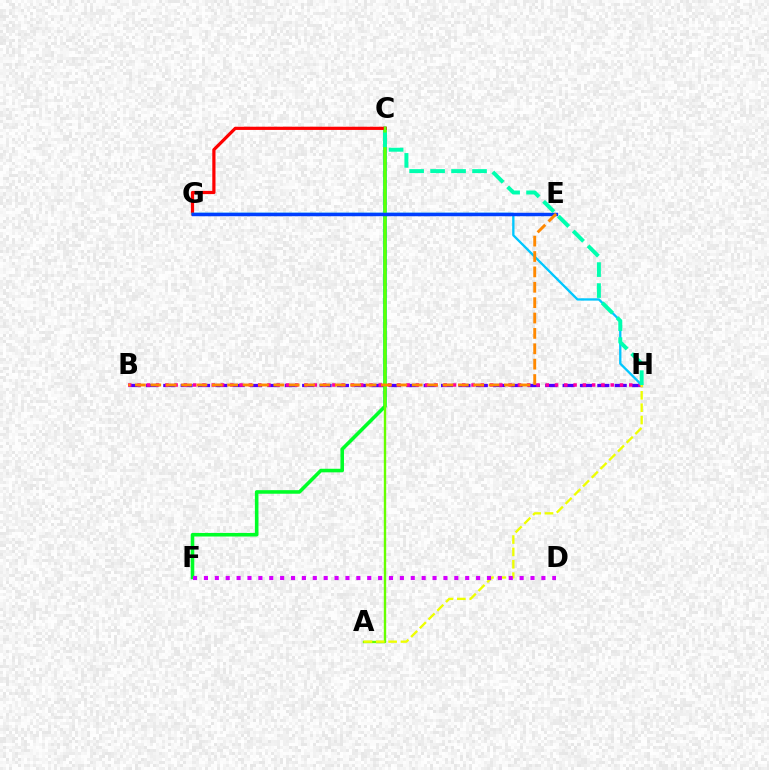{('B', 'H'): [{'color': '#4f00ff', 'line_style': 'dashed', 'thickness': 2.36}, {'color': '#ff00a0', 'line_style': 'dotted', 'thickness': 2.52}], ('C', 'F'): [{'color': '#00ff27', 'line_style': 'solid', 'thickness': 2.57}], ('C', 'G'): [{'color': '#ff0000', 'line_style': 'solid', 'thickness': 2.31}], ('G', 'H'): [{'color': '#00c7ff', 'line_style': 'solid', 'thickness': 1.67}], ('A', 'C'): [{'color': '#66ff00', 'line_style': 'solid', 'thickness': 1.71}], ('A', 'H'): [{'color': '#eeff00', 'line_style': 'dashed', 'thickness': 1.68}], ('D', 'F'): [{'color': '#d600ff', 'line_style': 'dotted', 'thickness': 2.96}], ('E', 'G'): [{'color': '#003fff', 'line_style': 'solid', 'thickness': 2.49}], ('C', 'H'): [{'color': '#00ffaf', 'line_style': 'dashed', 'thickness': 2.85}], ('B', 'E'): [{'color': '#ff8800', 'line_style': 'dashed', 'thickness': 2.09}]}